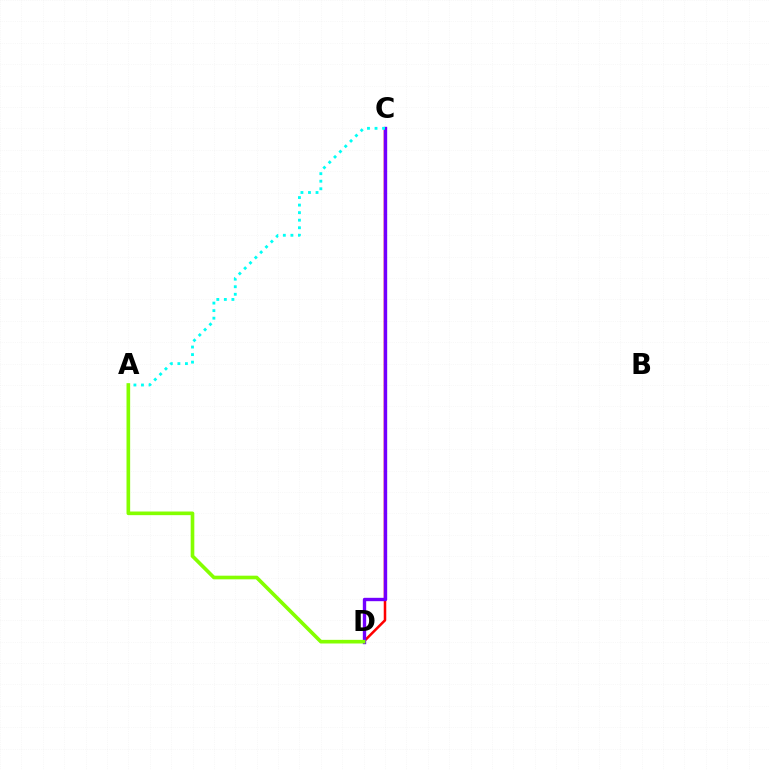{('C', 'D'): [{'color': '#ff0000', 'line_style': 'solid', 'thickness': 1.82}, {'color': '#7200ff', 'line_style': 'solid', 'thickness': 2.42}], ('A', 'C'): [{'color': '#00fff6', 'line_style': 'dotted', 'thickness': 2.05}], ('A', 'D'): [{'color': '#84ff00', 'line_style': 'solid', 'thickness': 2.62}]}